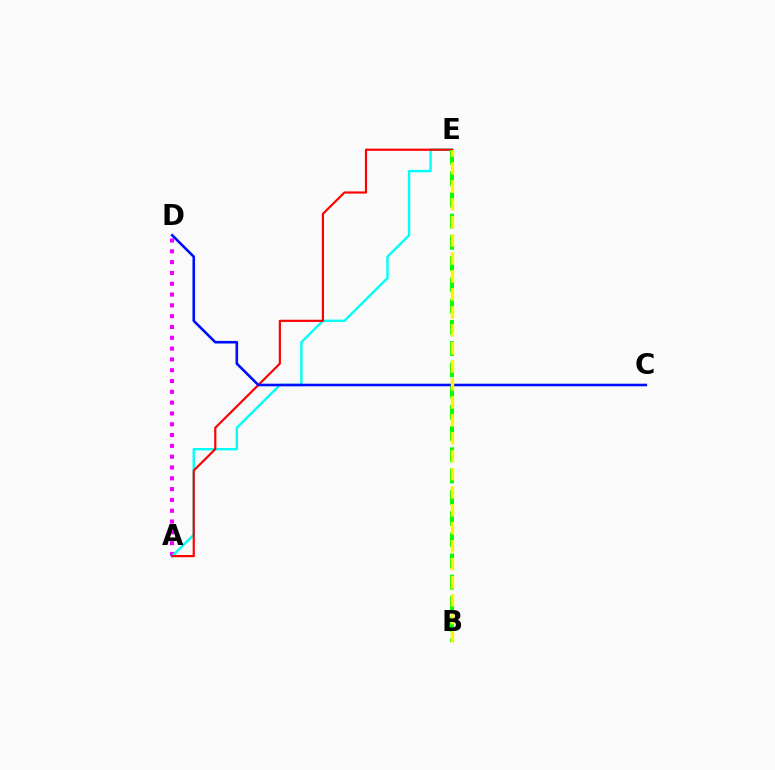{('A', 'D'): [{'color': '#ee00ff', 'line_style': 'dotted', 'thickness': 2.94}], ('A', 'E'): [{'color': '#00fff6', 'line_style': 'solid', 'thickness': 1.74}, {'color': '#ff0000', 'line_style': 'solid', 'thickness': 1.57}], ('B', 'E'): [{'color': '#08ff00', 'line_style': 'dashed', 'thickness': 2.89}, {'color': '#fcf500', 'line_style': 'dashed', 'thickness': 2.44}], ('C', 'D'): [{'color': '#0010ff', 'line_style': 'solid', 'thickness': 1.87}]}